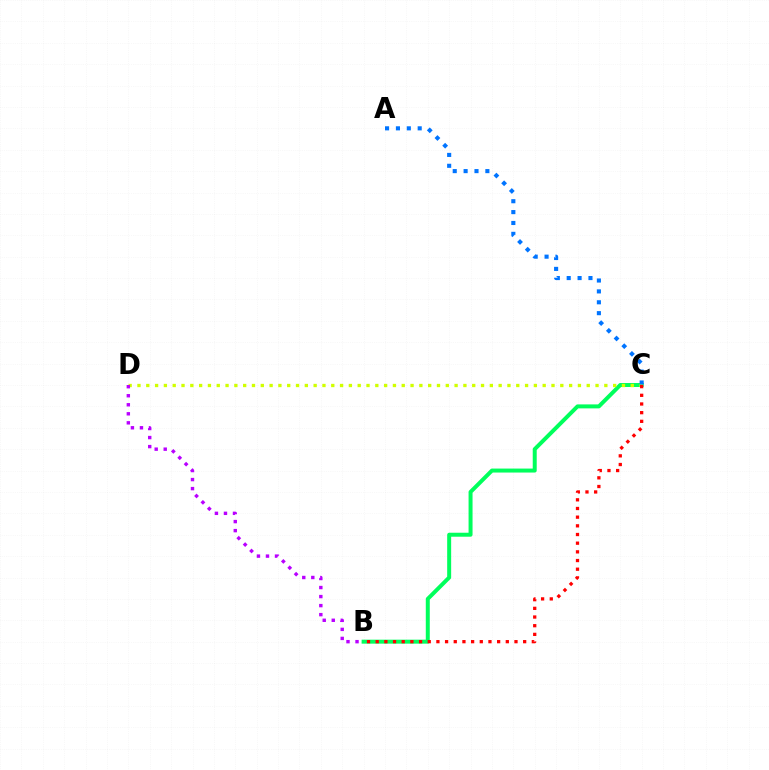{('B', 'C'): [{'color': '#00ff5c', 'line_style': 'solid', 'thickness': 2.86}, {'color': '#ff0000', 'line_style': 'dotted', 'thickness': 2.36}], ('C', 'D'): [{'color': '#d1ff00', 'line_style': 'dotted', 'thickness': 2.39}], ('A', 'C'): [{'color': '#0074ff', 'line_style': 'dotted', 'thickness': 2.96}], ('B', 'D'): [{'color': '#b900ff', 'line_style': 'dotted', 'thickness': 2.45}]}